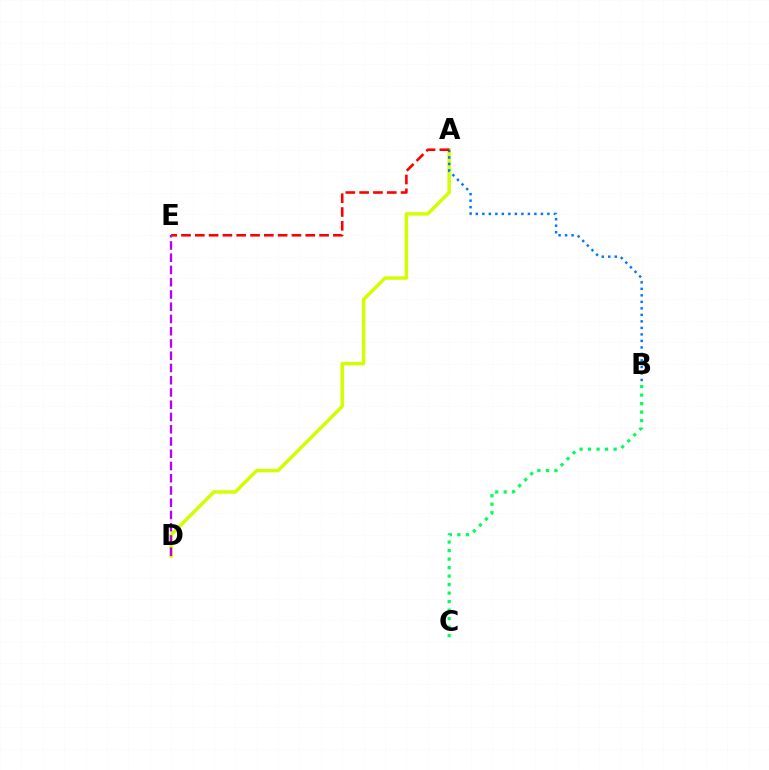{('A', 'D'): [{'color': '#d1ff00', 'line_style': 'solid', 'thickness': 2.49}], ('A', 'B'): [{'color': '#0074ff', 'line_style': 'dotted', 'thickness': 1.77}], ('A', 'E'): [{'color': '#ff0000', 'line_style': 'dashed', 'thickness': 1.88}], ('B', 'C'): [{'color': '#00ff5c', 'line_style': 'dotted', 'thickness': 2.31}], ('D', 'E'): [{'color': '#b900ff', 'line_style': 'dashed', 'thickness': 1.66}]}